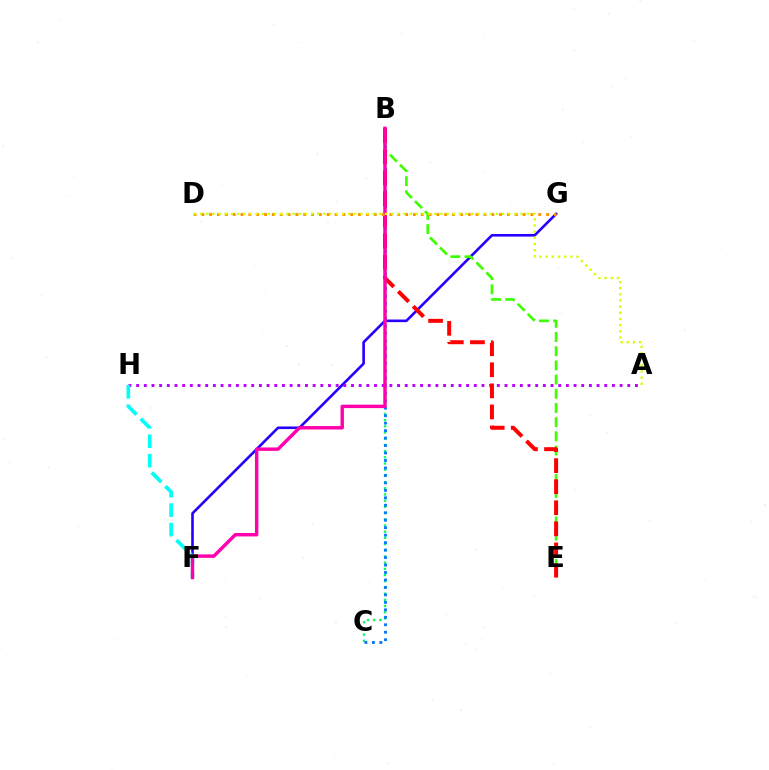{('F', 'G'): [{'color': '#2500ff', 'line_style': 'solid', 'thickness': 1.88}], ('A', 'H'): [{'color': '#b900ff', 'line_style': 'dotted', 'thickness': 2.09}], ('F', 'H'): [{'color': '#00fff6', 'line_style': 'dashed', 'thickness': 2.64}], ('B', 'E'): [{'color': '#3dff00', 'line_style': 'dashed', 'thickness': 1.93}, {'color': '#ff0000', 'line_style': 'dashed', 'thickness': 2.86}], ('B', 'C'): [{'color': '#00ff5c', 'line_style': 'dotted', 'thickness': 1.68}, {'color': '#0074ff', 'line_style': 'dotted', 'thickness': 2.03}], ('B', 'F'): [{'color': '#ff00ac', 'line_style': 'solid', 'thickness': 2.47}], ('D', 'G'): [{'color': '#ff9400', 'line_style': 'dotted', 'thickness': 2.13}], ('A', 'D'): [{'color': '#d1ff00', 'line_style': 'dotted', 'thickness': 1.68}]}